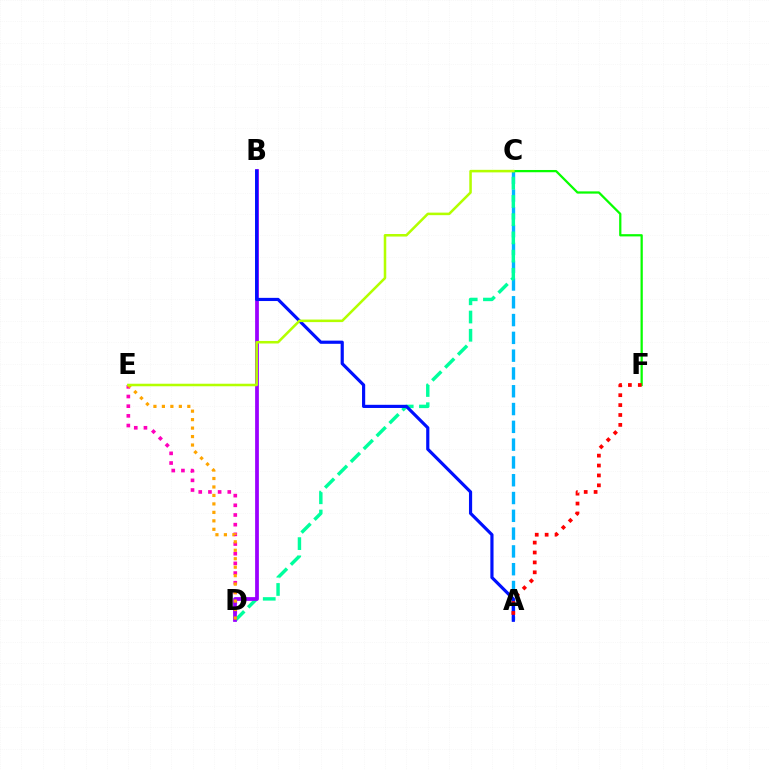{('D', 'E'): [{'color': '#ff00bd', 'line_style': 'dotted', 'thickness': 2.63}, {'color': '#ffa500', 'line_style': 'dotted', 'thickness': 2.3}], ('A', 'C'): [{'color': '#00b5ff', 'line_style': 'dashed', 'thickness': 2.42}], ('C', 'F'): [{'color': '#08ff00', 'line_style': 'solid', 'thickness': 1.62}], ('C', 'D'): [{'color': '#00ff9d', 'line_style': 'dashed', 'thickness': 2.48}], ('B', 'D'): [{'color': '#9b00ff', 'line_style': 'solid', 'thickness': 2.7}], ('A', 'B'): [{'color': '#0010ff', 'line_style': 'solid', 'thickness': 2.28}], ('A', 'F'): [{'color': '#ff0000', 'line_style': 'dotted', 'thickness': 2.69}], ('C', 'E'): [{'color': '#b3ff00', 'line_style': 'solid', 'thickness': 1.83}]}